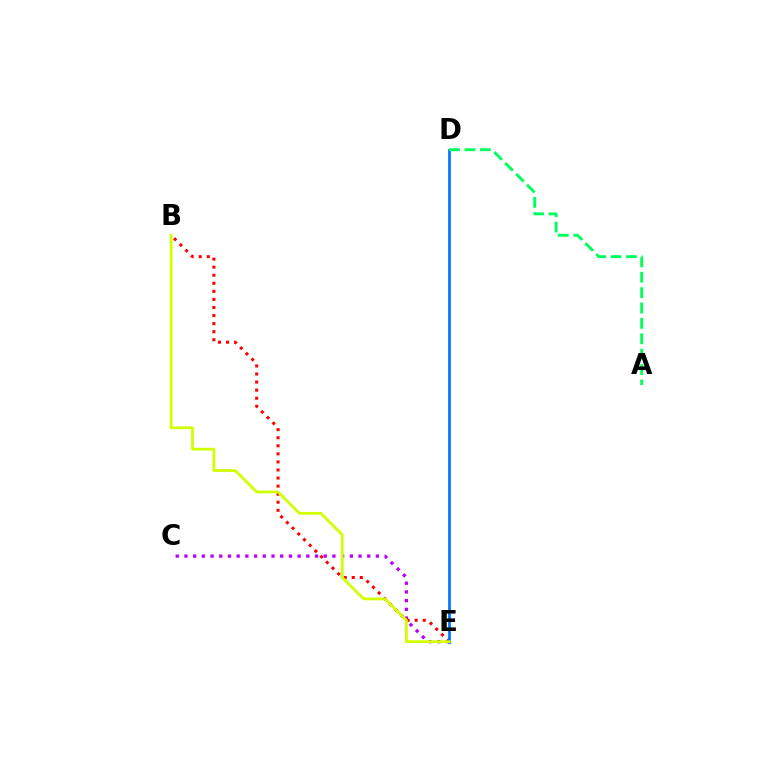{('C', 'E'): [{'color': '#b900ff', 'line_style': 'dotted', 'thickness': 2.37}], ('B', 'E'): [{'color': '#ff0000', 'line_style': 'dotted', 'thickness': 2.19}, {'color': '#d1ff00', 'line_style': 'solid', 'thickness': 1.99}], ('D', 'E'): [{'color': '#0074ff', 'line_style': 'solid', 'thickness': 1.98}], ('A', 'D'): [{'color': '#00ff5c', 'line_style': 'dashed', 'thickness': 2.09}]}